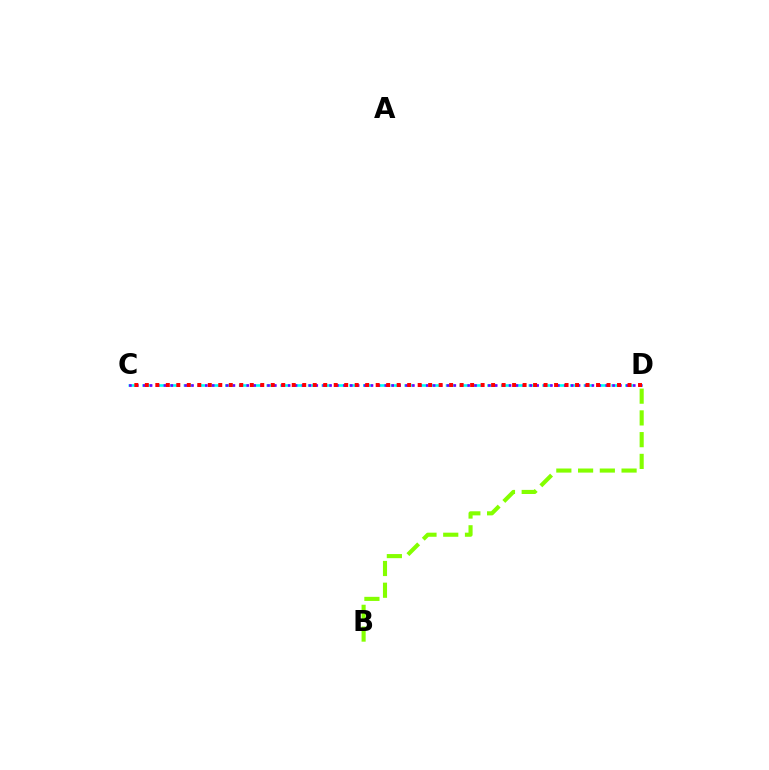{('C', 'D'): [{'color': '#00fff6', 'line_style': 'dashed', 'thickness': 1.87}, {'color': '#7200ff', 'line_style': 'dotted', 'thickness': 1.88}, {'color': '#ff0000', 'line_style': 'dotted', 'thickness': 2.85}], ('B', 'D'): [{'color': '#84ff00', 'line_style': 'dashed', 'thickness': 2.95}]}